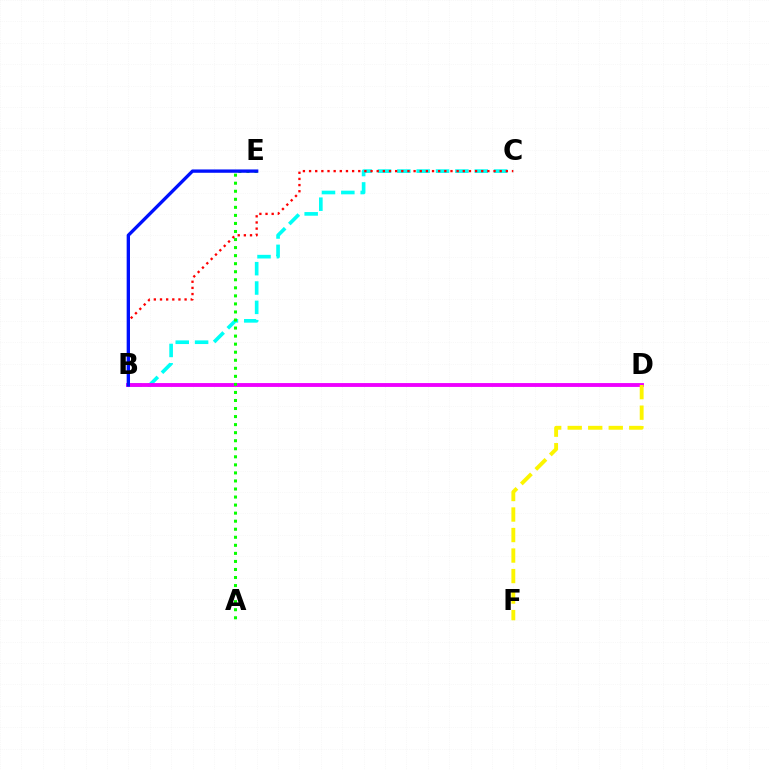{('B', 'C'): [{'color': '#00fff6', 'line_style': 'dashed', 'thickness': 2.63}, {'color': '#ff0000', 'line_style': 'dotted', 'thickness': 1.67}], ('B', 'D'): [{'color': '#ee00ff', 'line_style': 'solid', 'thickness': 2.78}], ('A', 'E'): [{'color': '#08ff00', 'line_style': 'dotted', 'thickness': 2.19}], ('D', 'F'): [{'color': '#fcf500', 'line_style': 'dashed', 'thickness': 2.79}], ('B', 'E'): [{'color': '#0010ff', 'line_style': 'solid', 'thickness': 2.4}]}